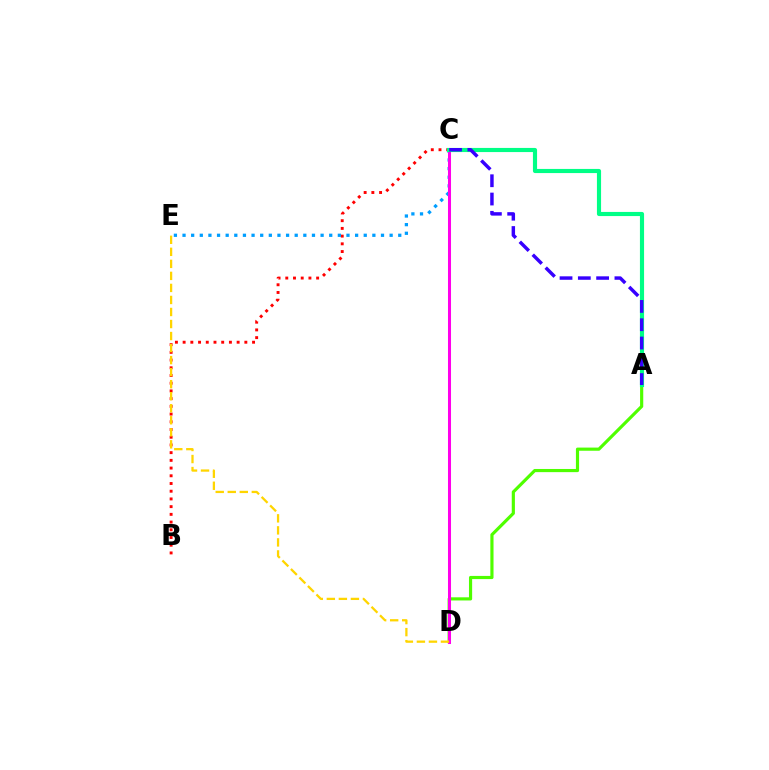{('A', 'D'): [{'color': '#4fff00', 'line_style': 'solid', 'thickness': 2.28}], ('B', 'C'): [{'color': '#ff0000', 'line_style': 'dotted', 'thickness': 2.1}], ('C', 'E'): [{'color': '#009eff', 'line_style': 'dotted', 'thickness': 2.34}], ('C', 'D'): [{'color': '#ff00ed', 'line_style': 'solid', 'thickness': 2.18}], ('D', 'E'): [{'color': '#ffd500', 'line_style': 'dashed', 'thickness': 1.63}], ('A', 'C'): [{'color': '#00ff86', 'line_style': 'solid', 'thickness': 2.98}, {'color': '#3700ff', 'line_style': 'dashed', 'thickness': 2.49}]}